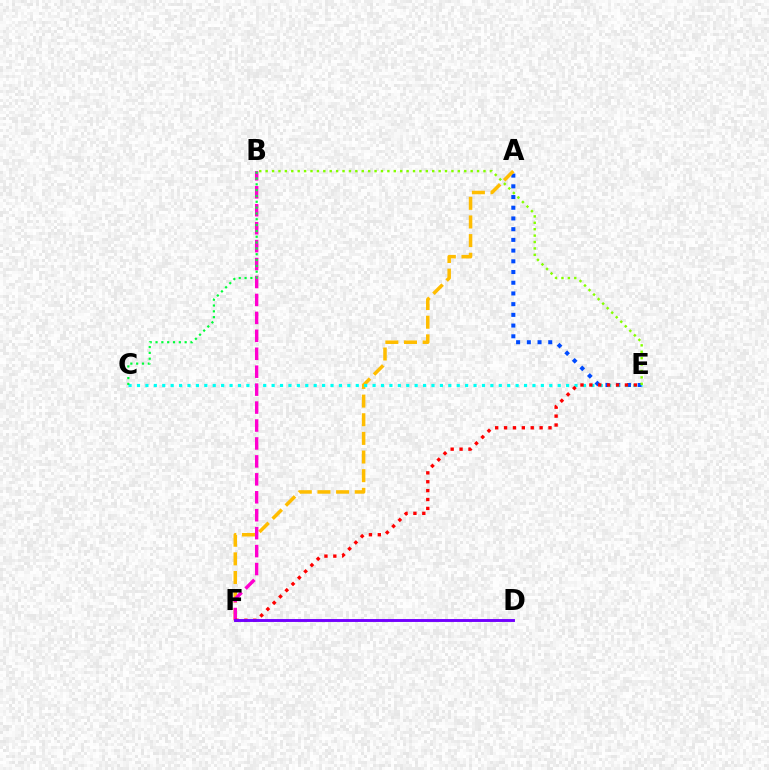{('A', 'E'): [{'color': '#004bff', 'line_style': 'dotted', 'thickness': 2.91}], ('A', 'F'): [{'color': '#ffbd00', 'line_style': 'dashed', 'thickness': 2.53}], ('C', 'E'): [{'color': '#00fff6', 'line_style': 'dotted', 'thickness': 2.29}], ('B', 'F'): [{'color': '#ff00cf', 'line_style': 'dashed', 'thickness': 2.44}], ('B', 'C'): [{'color': '#00ff39', 'line_style': 'dotted', 'thickness': 1.58}], ('E', 'F'): [{'color': '#ff0000', 'line_style': 'dotted', 'thickness': 2.42}], ('D', 'F'): [{'color': '#7200ff', 'line_style': 'solid', 'thickness': 2.09}], ('B', 'E'): [{'color': '#84ff00', 'line_style': 'dotted', 'thickness': 1.74}]}